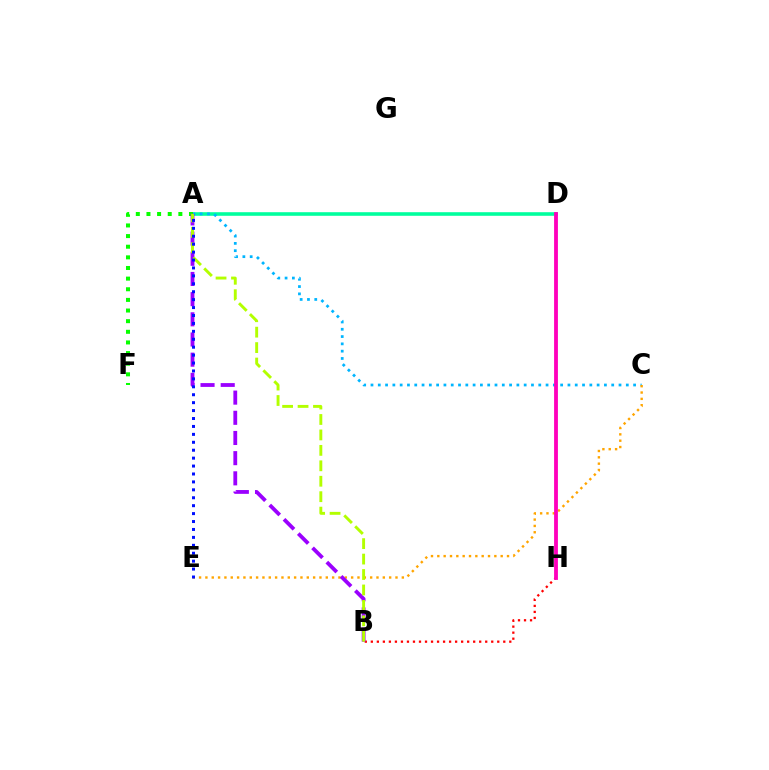{('B', 'H'): [{'color': '#ff0000', 'line_style': 'dotted', 'thickness': 1.64}], ('A', 'D'): [{'color': '#00ff9d', 'line_style': 'solid', 'thickness': 2.58}], ('A', 'C'): [{'color': '#00b5ff', 'line_style': 'dotted', 'thickness': 1.98}], ('C', 'E'): [{'color': '#ffa500', 'line_style': 'dotted', 'thickness': 1.72}], ('D', 'H'): [{'color': '#ff00bd', 'line_style': 'solid', 'thickness': 2.75}], ('A', 'F'): [{'color': '#08ff00', 'line_style': 'dotted', 'thickness': 2.89}], ('A', 'B'): [{'color': '#9b00ff', 'line_style': 'dashed', 'thickness': 2.74}, {'color': '#b3ff00', 'line_style': 'dashed', 'thickness': 2.1}], ('A', 'E'): [{'color': '#0010ff', 'line_style': 'dotted', 'thickness': 2.15}]}